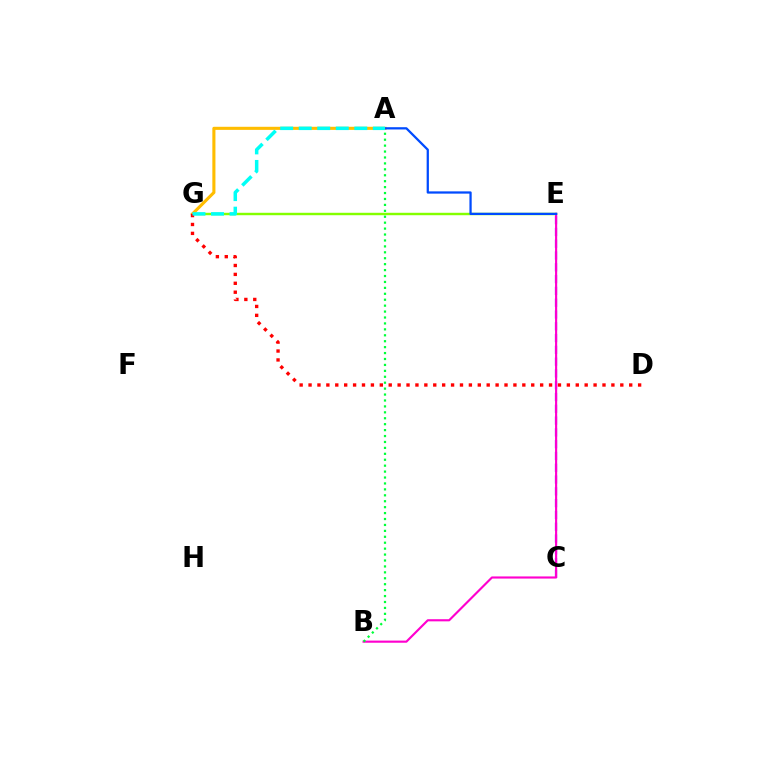{('E', 'G'): [{'color': '#84ff00', 'line_style': 'solid', 'thickness': 1.75}], ('A', 'G'): [{'color': '#ffbd00', 'line_style': 'solid', 'thickness': 2.22}, {'color': '#00fff6', 'line_style': 'dashed', 'thickness': 2.52}], ('D', 'G'): [{'color': '#ff0000', 'line_style': 'dotted', 'thickness': 2.42}], ('C', 'E'): [{'color': '#7200ff', 'line_style': 'dashed', 'thickness': 1.6}], ('B', 'E'): [{'color': '#ff00cf', 'line_style': 'solid', 'thickness': 1.54}], ('A', 'B'): [{'color': '#00ff39', 'line_style': 'dotted', 'thickness': 1.61}], ('A', 'E'): [{'color': '#004bff', 'line_style': 'solid', 'thickness': 1.63}]}